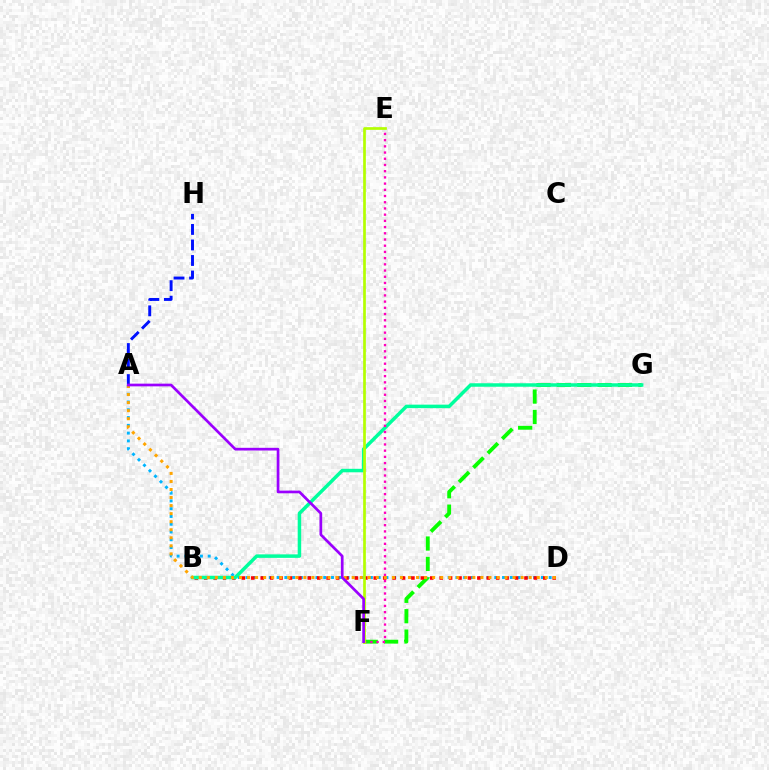{('F', 'G'): [{'color': '#08ff00', 'line_style': 'dashed', 'thickness': 2.77}], ('A', 'D'): [{'color': '#00b5ff', 'line_style': 'dotted', 'thickness': 2.11}, {'color': '#ffa500', 'line_style': 'dotted', 'thickness': 2.19}], ('A', 'H'): [{'color': '#0010ff', 'line_style': 'dashed', 'thickness': 2.11}], ('B', 'D'): [{'color': '#ff0000', 'line_style': 'dotted', 'thickness': 2.56}], ('B', 'G'): [{'color': '#00ff9d', 'line_style': 'solid', 'thickness': 2.52}], ('E', 'F'): [{'color': '#ff00bd', 'line_style': 'dotted', 'thickness': 1.69}, {'color': '#b3ff00', 'line_style': 'solid', 'thickness': 1.94}], ('A', 'F'): [{'color': '#9b00ff', 'line_style': 'solid', 'thickness': 1.94}]}